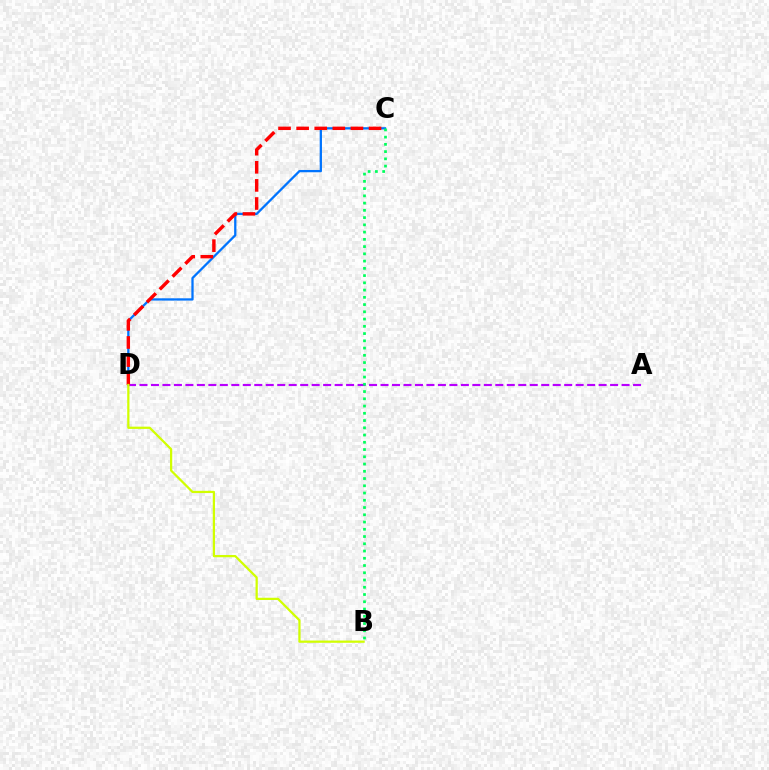{('C', 'D'): [{'color': '#0074ff', 'line_style': 'solid', 'thickness': 1.64}, {'color': '#ff0000', 'line_style': 'dashed', 'thickness': 2.46}], ('A', 'D'): [{'color': '#b900ff', 'line_style': 'dashed', 'thickness': 1.56}], ('B', 'C'): [{'color': '#00ff5c', 'line_style': 'dotted', 'thickness': 1.97}], ('B', 'D'): [{'color': '#d1ff00', 'line_style': 'solid', 'thickness': 1.62}]}